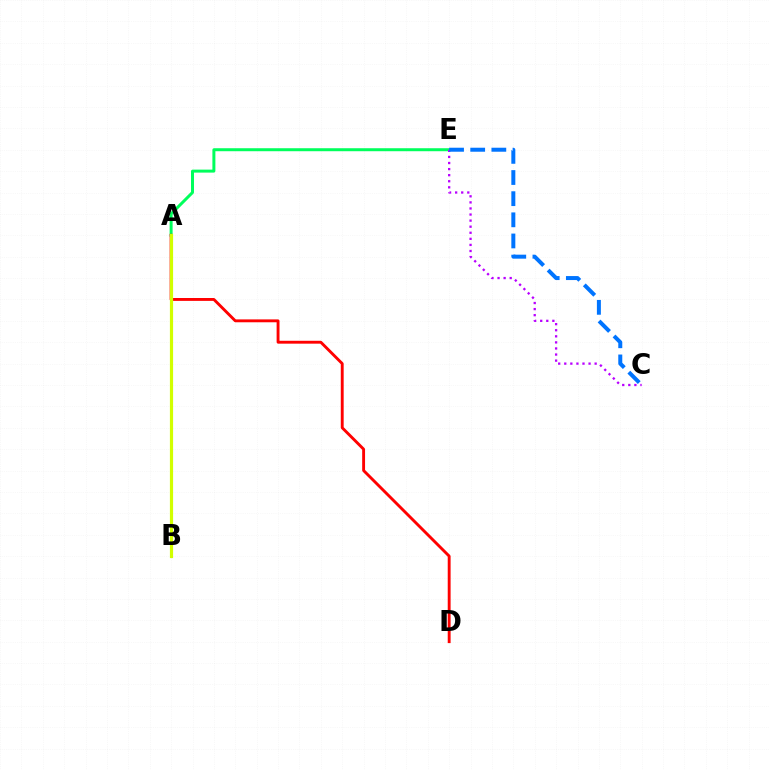{('A', 'E'): [{'color': '#00ff5c', 'line_style': 'solid', 'thickness': 2.15}], ('C', 'E'): [{'color': '#b900ff', 'line_style': 'dotted', 'thickness': 1.65}, {'color': '#0074ff', 'line_style': 'dashed', 'thickness': 2.87}], ('A', 'D'): [{'color': '#ff0000', 'line_style': 'solid', 'thickness': 2.07}], ('A', 'B'): [{'color': '#d1ff00', 'line_style': 'solid', 'thickness': 2.29}]}